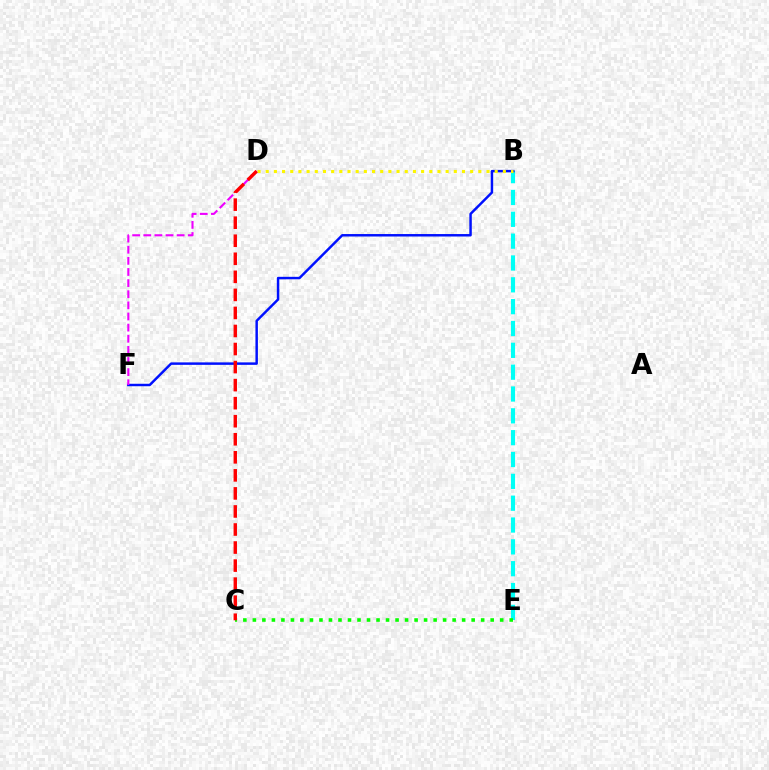{('B', 'E'): [{'color': '#00fff6', 'line_style': 'dashed', 'thickness': 2.97}], ('B', 'F'): [{'color': '#0010ff', 'line_style': 'solid', 'thickness': 1.77}], ('D', 'F'): [{'color': '#ee00ff', 'line_style': 'dashed', 'thickness': 1.51}], ('C', 'E'): [{'color': '#08ff00', 'line_style': 'dotted', 'thickness': 2.58}], ('B', 'D'): [{'color': '#fcf500', 'line_style': 'dotted', 'thickness': 2.22}], ('C', 'D'): [{'color': '#ff0000', 'line_style': 'dashed', 'thickness': 2.45}]}